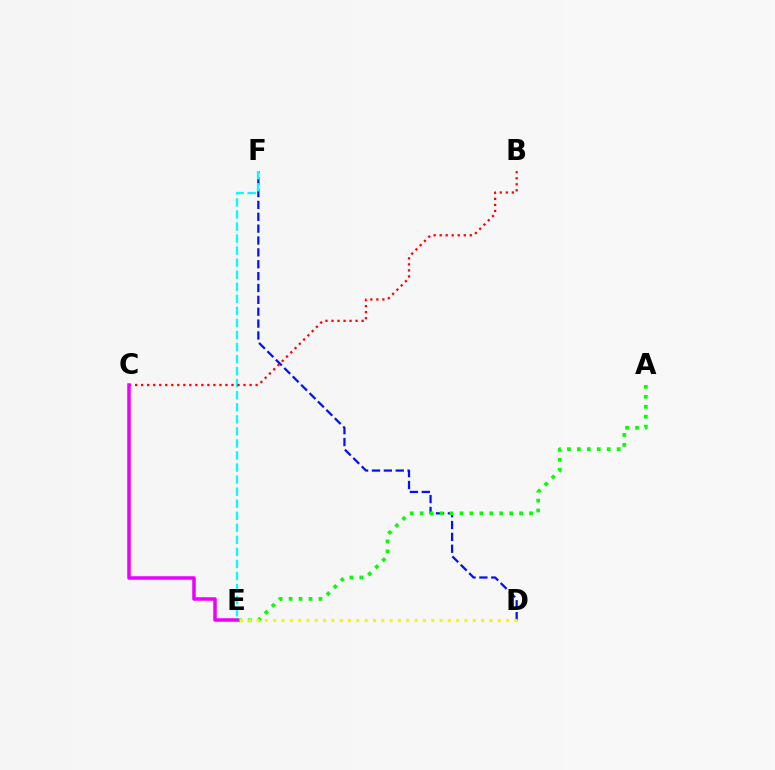{('D', 'F'): [{'color': '#0010ff', 'line_style': 'dashed', 'thickness': 1.61}], ('A', 'E'): [{'color': '#08ff00', 'line_style': 'dotted', 'thickness': 2.7}], ('E', 'F'): [{'color': '#00fff6', 'line_style': 'dashed', 'thickness': 1.64}], ('D', 'E'): [{'color': '#fcf500', 'line_style': 'dotted', 'thickness': 2.26}], ('B', 'C'): [{'color': '#ff0000', 'line_style': 'dotted', 'thickness': 1.64}], ('C', 'E'): [{'color': '#ee00ff', 'line_style': 'solid', 'thickness': 2.52}]}